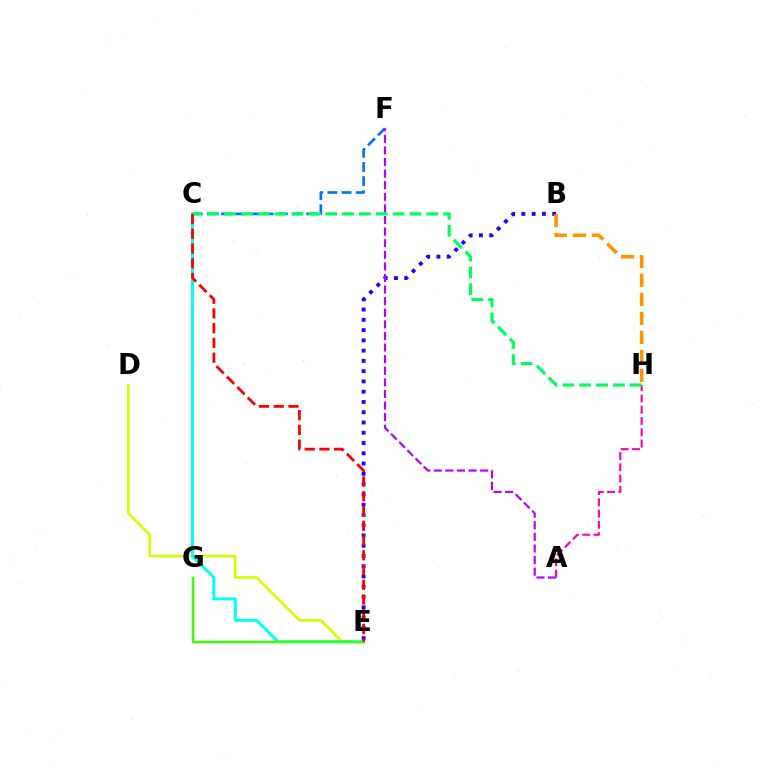{('D', 'E'): [{'color': '#d1ff00', 'line_style': 'solid', 'thickness': 1.9}], ('A', 'H'): [{'color': '#ff00ac', 'line_style': 'dashed', 'thickness': 1.53}], ('B', 'E'): [{'color': '#2500ff', 'line_style': 'dotted', 'thickness': 2.79}], ('C', 'F'): [{'color': '#0074ff', 'line_style': 'dashed', 'thickness': 1.93}], ('A', 'F'): [{'color': '#b900ff', 'line_style': 'dashed', 'thickness': 1.58}], ('C', 'E'): [{'color': '#00fff6', 'line_style': 'solid', 'thickness': 2.13}, {'color': '#ff0000', 'line_style': 'dashed', 'thickness': 2.0}], ('C', 'H'): [{'color': '#00ff5c', 'line_style': 'dashed', 'thickness': 2.29}], ('E', 'G'): [{'color': '#3dff00', 'line_style': 'solid', 'thickness': 1.78}], ('B', 'H'): [{'color': '#ff9400', 'line_style': 'dashed', 'thickness': 2.58}]}